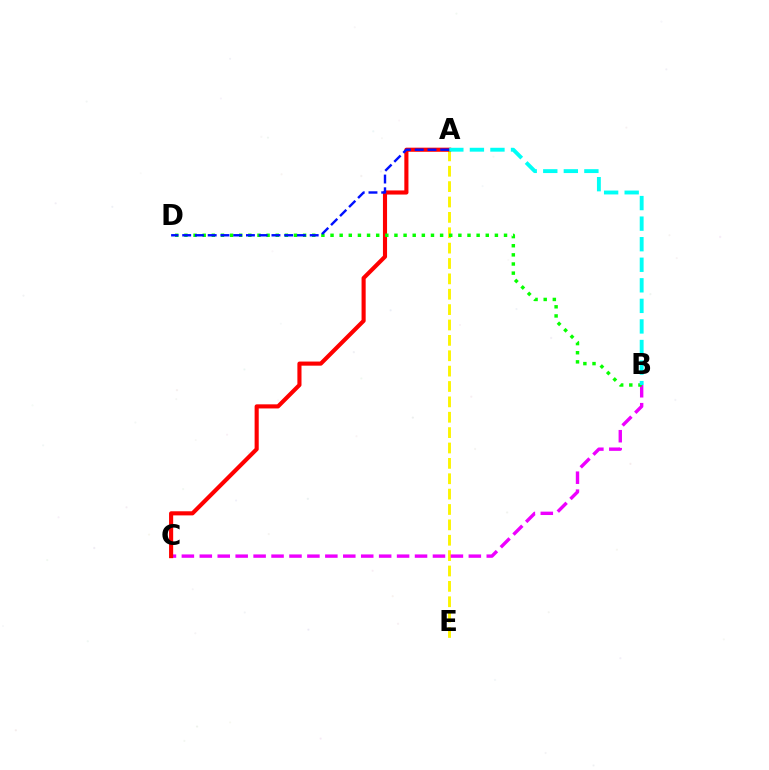{('A', 'E'): [{'color': '#fcf500', 'line_style': 'dashed', 'thickness': 2.09}], ('B', 'C'): [{'color': '#ee00ff', 'line_style': 'dashed', 'thickness': 2.44}], ('A', 'C'): [{'color': '#ff0000', 'line_style': 'solid', 'thickness': 2.96}], ('B', 'D'): [{'color': '#08ff00', 'line_style': 'dotted', 'thickness': 2.48}], ('A', 'B'): [{'color': '#00fff6', 'line_style': 'dashed', 'thickness': 2.79}], ('A', 'D'): [{'color': '#0010ff', 'line_style': 'dashed', 'thickness': 1.73}]}